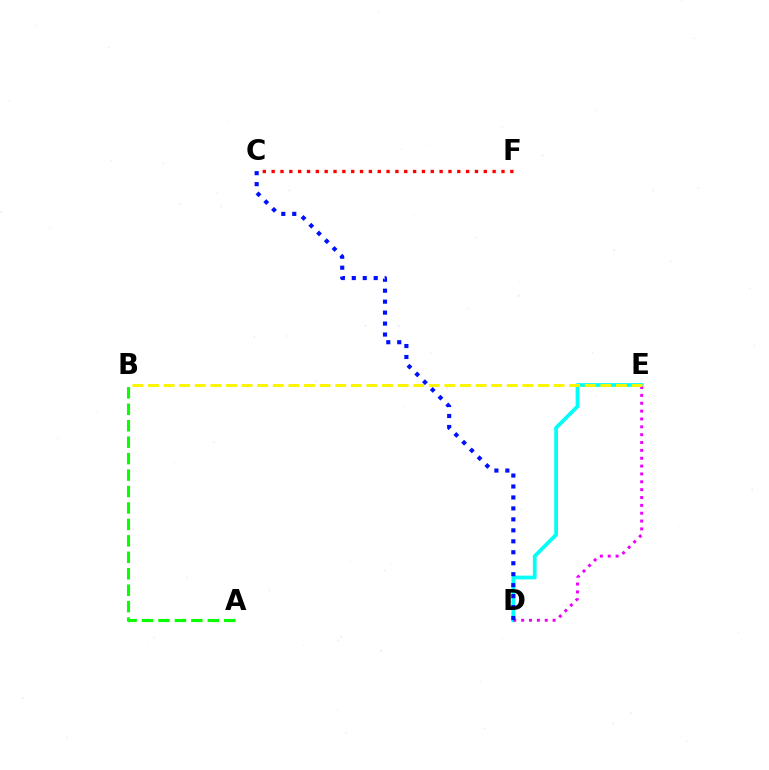{('A', 'B'): [{'color': '#08ff00', 'line_style': 'dashed', 'thickness': 2.23}], ('C', 'F'): [{'color': '#ff0000', 'line_style': 'dotted', 'thickness': 2.4}], ('D', 'E'): [{'color': '#00fff6', 'line_style': 'solid', 'thickness': 2.71}, {'color': '#ee00ff', 'line_style': 'dotted', 'thickness': 2.13}], ('B', 'E'): [{'color': '#fcf500', 'line_style': 'dashed', 'thickness': 2.12}], ('C', 'D'): [{'color': '#0010ff', 'line_style': 'dotted', 'thickness': 2.98}]}